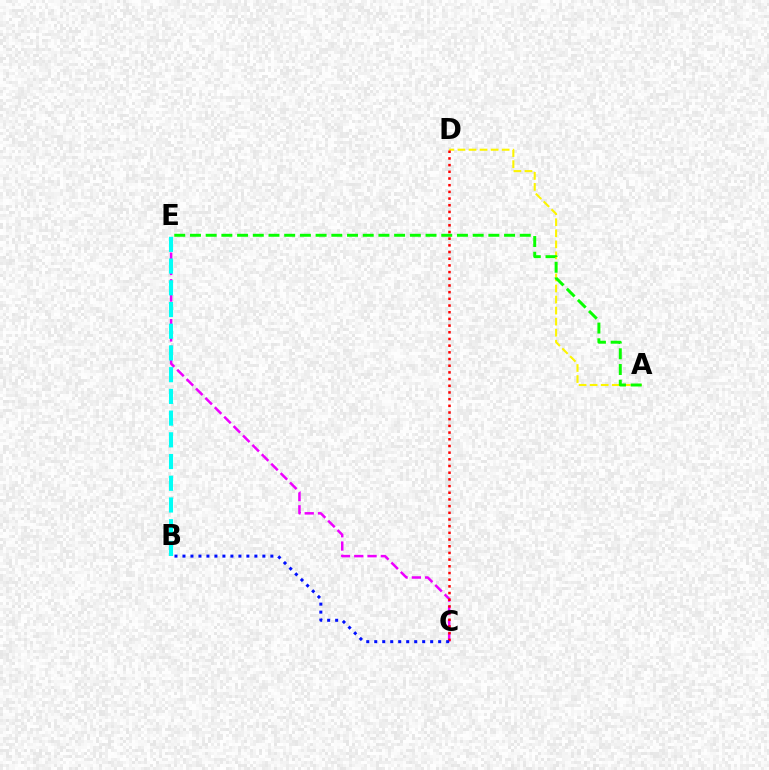{('A', 'D'): [{'color': '#fcf500', 'line_style': 'dashed', 'thickness': 1.5}], ('A', 'E'): [{'color': '#08ff00', 'line_style': 'dashed', 'thickness': 2.13}], ('C', 'E'): [{'color': '#ee00ff', 'line_style': 'dashed', 'thickness': 1.81}], ('C', 'D'): [{'color': '#ff0000', 'line_style': 'dotted', 'thickness': 1.82}], ('B', 'C'): [{'color': '#0010ff', 'line_style': 'dotted', 'thickness': 2.17}], ('B', 'E'): [{'color': '#00fff6', 'line_style': 'dashed', 'thickness': 2.95}]}